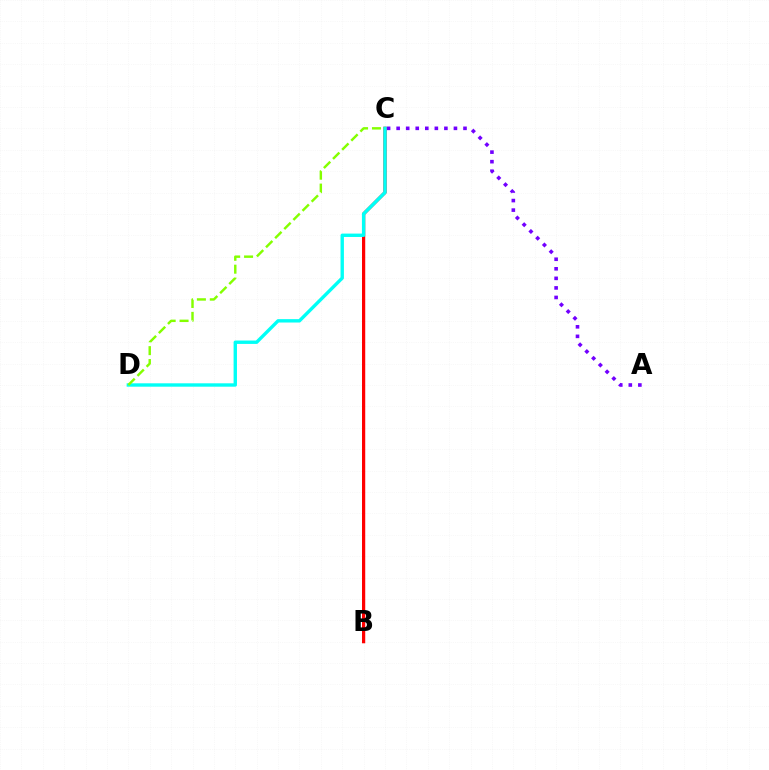{('B', 'C'): [{'color': '#ff0000', 'line_style': 'solid', 'thickness': 2.32}], ('A', 'C'): [{'color': '#7200ff', 'line_style': 'dotted', 'thickness': 2.59}], ('C', 'D'): [{'color': '#00fff6', 'line_style': 'solid', 'thickness': 2.44}, {'color': '#84ff00', 'line_style': 'dashed', 'thickness': 1.75}]}